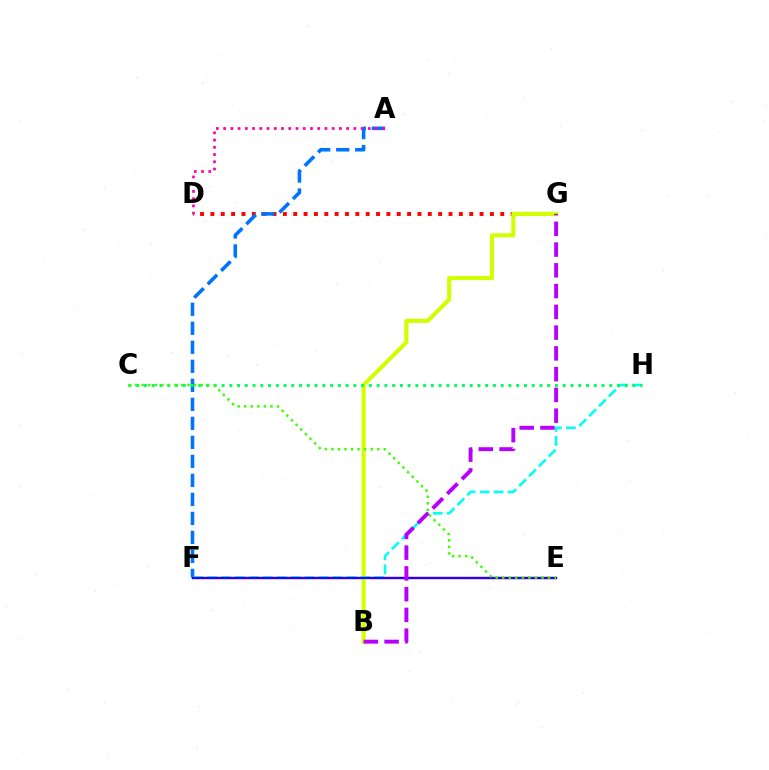{('E', 'F'): [{'color': '#ff9400', 'line_style': 'solid', 'thickness': 1.72}, {'color': '#2500ff', 'line_style': 'solid', 'thickness': 1.64}], ('D', 'G'): [{'color': '#ff0000', 'line_style': 'dotted', 'thickness': 2.81}], ('B', 'G'): [{'color': '#d1ff00', 'line_style': 'solid', 'thickness': 2.96}, {'color': '#b900ff', 'line_style': 'dashed', 'thickness': 2.82}], ('A', 'F'): [{'color': '#0074ff', 'line_style': 'dashed', 'thickness': 2.58}], ('F', 'H'): [{'color': '#00fff6', 'line_style': 'dashed', 'thickness': 1.89}], ('A', 'D'): [{'color': '#ff00ac', 'line_style': 'dotted', 'thickness': 1.97}], ('C', 'H'): [{'color': '#00ff5c', 'line_style': 'dotted', 'thickness': 2.11}], ('C', 'E'): [{'color': '#3dff00', 'line_style': 'dotted', 'thickness': 1.78}]}